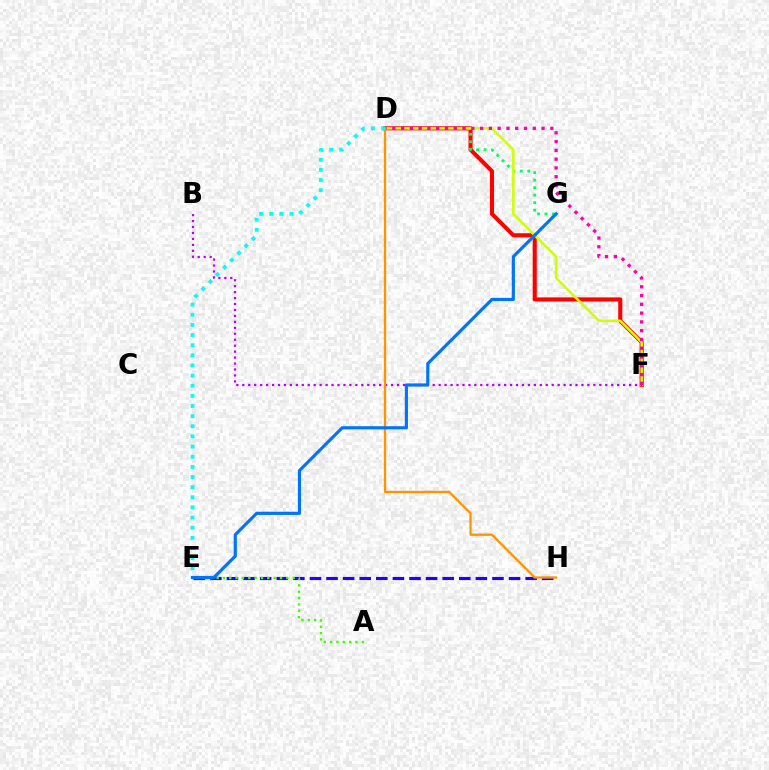{('D', 'F'): [{'color': '#ff0000', 'line_style': 'solid', 'thickness': 2.95}, {'color': '#d1ff00', 'line_style': 'solid', 'thickness': 1.84}, {'color': '#ff00ac', 'line_style': 'dotted', 'thickness': 2.39}], ('E', 'H'): [{'color': '#2500ff', 'line_style': 'dashed', 'thickness': 2.25}], ('A', 'E'): [{'color': '#3dff00', 'line_style': 'dotted', 'thickness': 1.72}], ('D', 'G'): [{'color': '#00ff5c', 'line_style': 'dotted', 'thickness': 2.04}], ('B', 'F'): [{'color': '#b900ff', 'line_style': 'dotted', 'thickness': 1.62}], ('D', 'H'): [{'color': '#ff9400', 'line_style': 'solid', 'thickness': 1.65}], ('D', 'E'): [{'color': '#00fff6', 'line_style': 'dotted', 'thickness': 2.76}], ('E', 'G'): [{'color': '#0074ff', 'line_style': 'solid', 'thickness': 2.27}]}